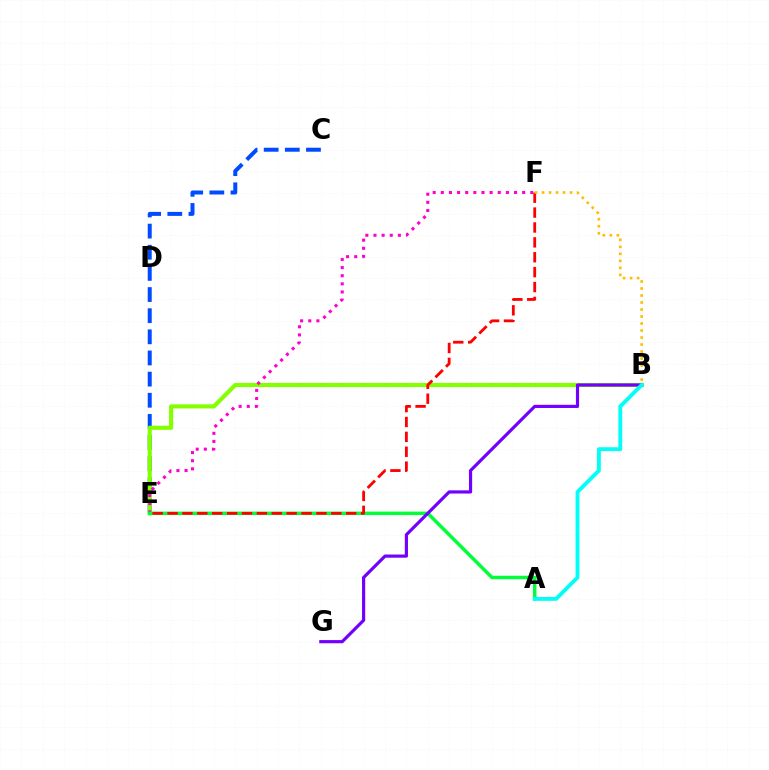{('C', 'E'): [{'color': '#004bff', 'line_style': 'dashed', 'thickness': 2.87}], ('B', 'E'): [{'color': '#84ff00', 'line_style': 'solid', 'thickness': 2.98}], ('E', 'F'): [{'color': '#ff00cf', 'line_style': 'dotted', 'thickness': 2.21}, {'color': '#ff0000', 'line_style': 'dashed', 'thickness': 2.02}], ('A', 'E'): [{'color': '#00ff39', 'line_style': 'solid', 'thickness': 2.5}], ('B', 'G'): [{'color': '#7200ff', 'line_style': 'solid', 'thickness': 2.29}], ('A', 'B'): [{'color': '#00fff6', 'line_style': 'solid', 'thickness': 2.78}], ('B', 'F'): [{'color': '#ffbd00', 'line_style': 'dotted', 'thickness': 1.9}]}